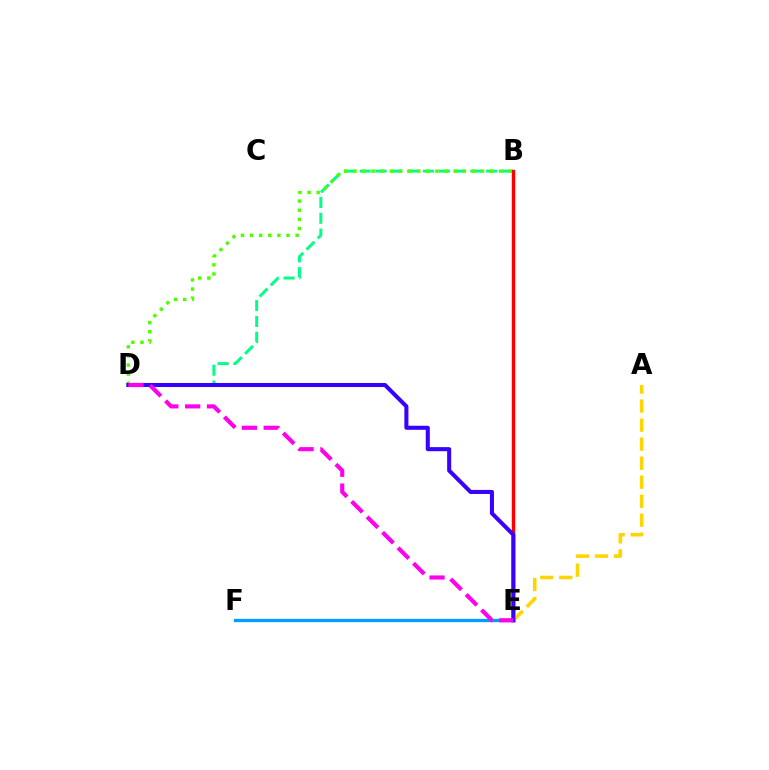{('B', 'D'): [{'color': '#00ff86', 'line_style': 'dashed', 'thickness': 2.15}, {'color': '#4fff00', 'line_style': 'dotted', 'thickness': 2.48}], ('B', 'E'): [{'color': '#ff0000', 'line_style': 'solid', 'thickness': 2.45}], ('A', 'E'): [{'color': '#ffd500', 'line_style': 'dashed', 'thickness': 2.58}], ('E', 'F'): [{'color': '#009eff', 'line_style': 'solid', 'thickness': 2.37}], ('D', 'E'): [{'color': '#3700ff', 'line_style': 'solid', 'thickness': 2.91}, {'color': '#ff00ed', 'line_style': 'dashed', 'thickness': 2.97}]}